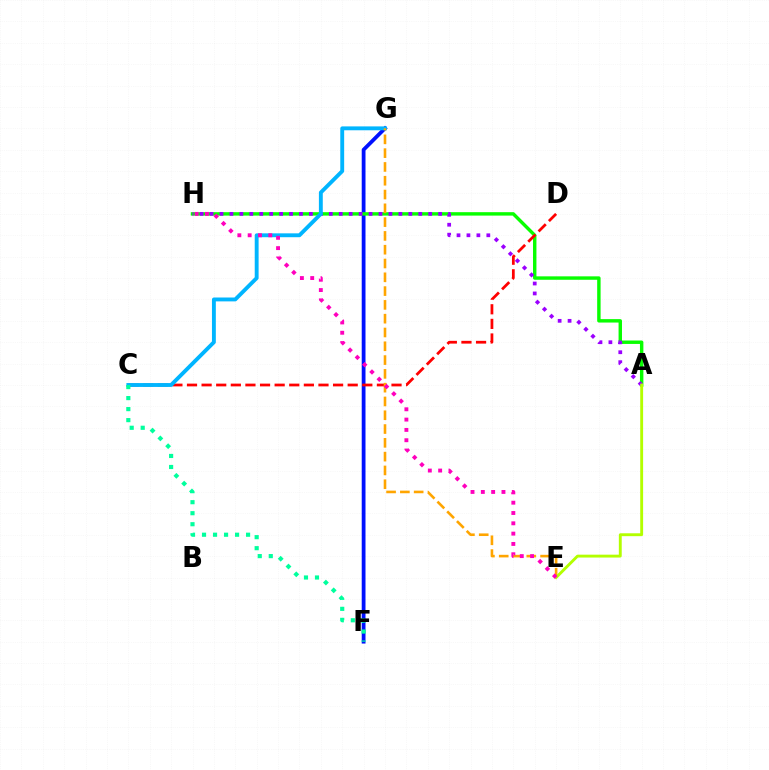{('F', 'G'): [{'color': '#0010ff', 'line_style': 'solid', 'thickness': 2.72}], ('A', 'H'): [{'color': '#08ff00', 'line_style': 'solid', 'thickness': 2.47}, {'color': '#9b00ff', 'line_style': 'dotted', 'thickness': 2.7}], ('C', 'D'): [{'color': '#ff0000', 'line_style': 'dashed', 'thickness': 1.98}], ('C', 'G'): [{'color': '#00b5ff', 'line_style': 'solid', 'thickness': 2.79}], ('E', 'G'): [{'color': '#ffa500', 'line_style': 'dashed', 'thickness': 1.87}], ('A', 'E'): [{'color': '#b3ff00', 'line_style': 'solid', 'thickness': 2.08}], ('C', 'F'): [{'color': '#00ff9d', 'line_style': 'dotted', 'thickness': 2.99}], ('E', 'H'): [{'color': '#ff00bd', 'line_style': 'dotted', 'thickness': 2.8}]}